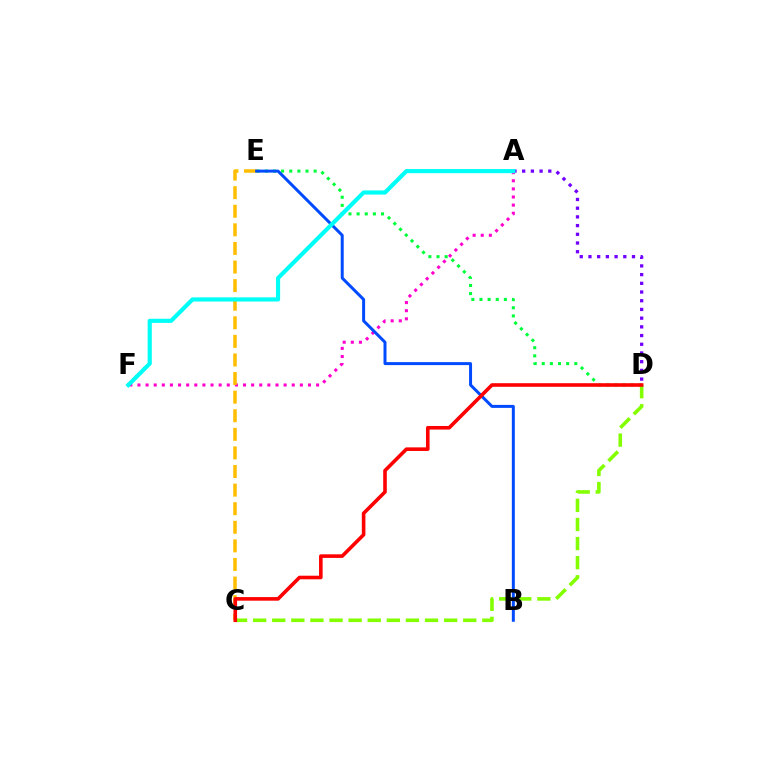{('A', 'F'): [{'color': '#ff00cf', 'line_style': 'dotted', 'thickness': 2.21}, {'color': '#00fff6', 'line_style': 'solid', 'thickness': 2.99}], ('D', 'E'): [{'color': '#00ff39', 'line_style': 'dotted', 'thickness': 2.21}], ('C', 'E'): [{'color': '#ffbd00', 'line_style': 'dashed', 'thickness': 2.53}], ('C', 'D'): [{'color': '#84ff00', 'line_style': 'dashed', 'thickness': 2.59}, {'color': '#ff0000', 'line_style': 'solid', 'thickness': 2.59}], ('B', 'E'): [{'color': '#004bff', 'line_style': 'solid', 'thickness': 2.15}], ('A', 'D'): [{'color': '#7200ff', 'line_style': 'dotted', 'thickness': 2.37}]}